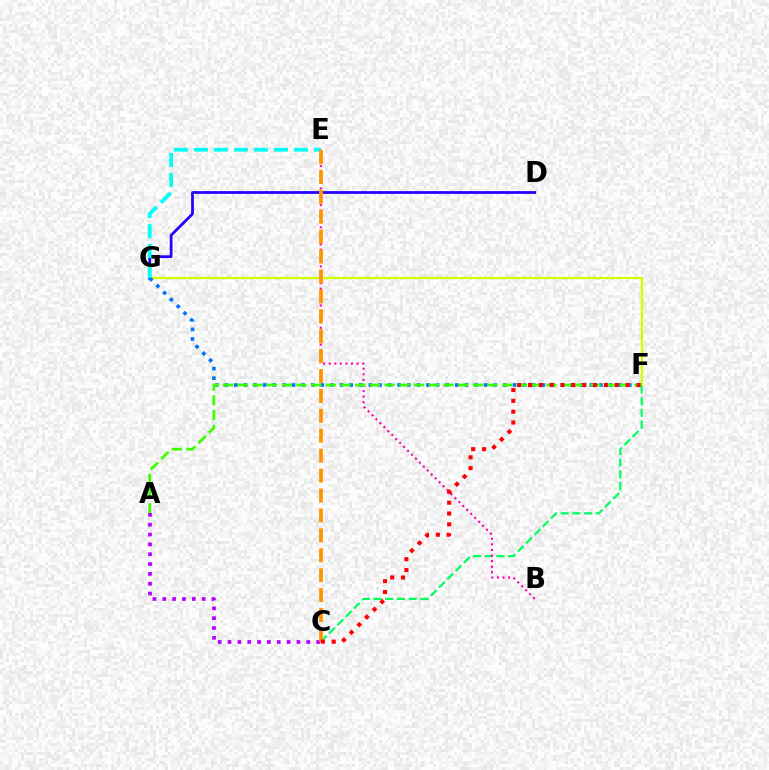{('C', 'F'): [{'color': '#00ff5c', 'line_style': 'dashed', 'thickness': 1.59}, {'color': '#ff0000', 'line_style': 'dotted', 'thickness': 2.95}], ('F', 'G'): [{'color': '#d1ff00', 'line_style': 'solid', 'thickness': 1.65}, {'color': '#0074ff', 'line_style': 'dotted', 'thickness': 2.61}], ('B', 'E'): [{'color': '#ff00ac', 'line_style': 'dotted', 'thickness': 1.52}], ('D', 'G'): [{'color': '#2500ff', 'line_style': 'solid', 'thickness': 1.98}], ('A', 'F'): [{'color': '#3dff00', 'line_style': 'dashed', 'thickness': 2.0}], ('A', 'C'): [{'color': '#b900ff', 'line_style': 'dotted', 'thickness': 2.67}], ('E', 'G'): [{'color': '#00fff6', 'line_style': 'dashed', 'thickness': 2.72}], ('C', 'E'): [{'color': '#ff9400', 'line_style': 'dashed', 'thickness': 2.71}]}